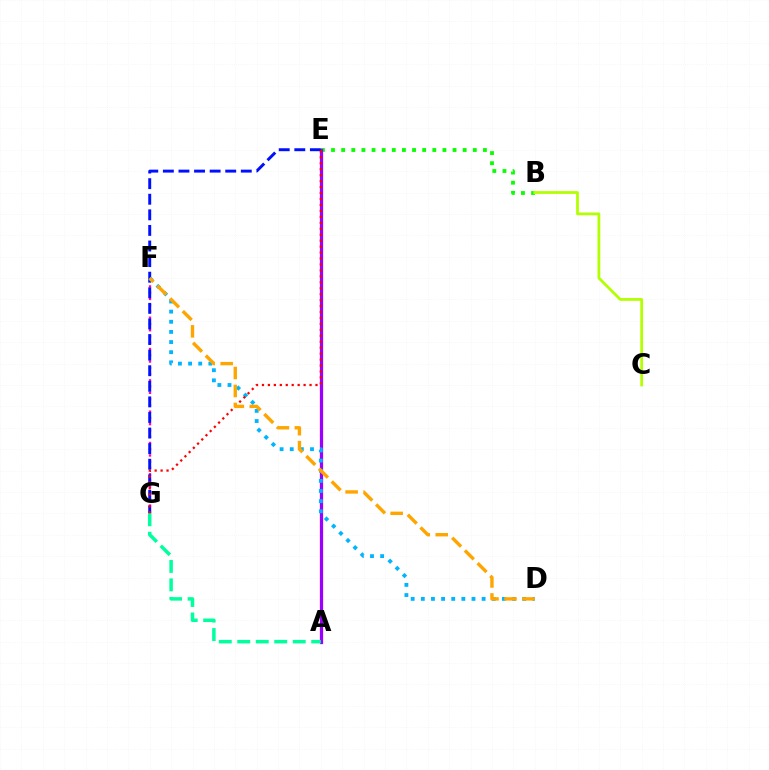{('B', 'E'): [{'color': '#08ff00', 'line_style': 'dotted', 'thickness': 2.75}], ('F', 'G'): [{'color': '#ff00bd', 'line_style': 'dotted', 'thickness': 1.7}], ('B', 'C'): [{'color': '#b3ff00', 'line_style': 'solid', 'thickness': 1.99}], ('A', 'E'): [{'color': '#9b00ff', 'line_style': 'solid', 'thickness': 2.35}], ('E', 'G'): [{'color': '#0010ff', 'line_style': 'dashed', 'thickness': 2.12}, {'color': '#ff0000', 'line_style': 'dotted', 'thickness': 1.62}], ('D', 'F'): [{'color': '#00b5ff', 'line_style': 'dotted', 'thickness': 2.75}, {'color': '#ffa500', 'line_style': 'dashed', 'thickness': 2.44}], ('A', 'G'): [{'color': '#00ff9d', 'line_style': 'dashed', 'thickness': 2.51}]}